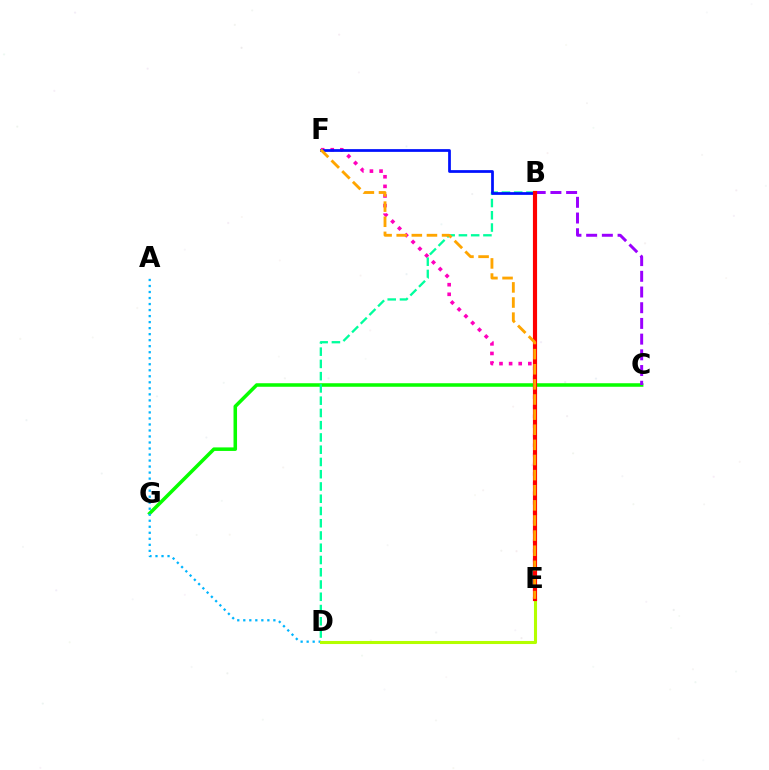{('E', 'F'): [{'color': '#ff00bd', 'line_style': 'dotted', 'thickness': 2.61}, {'color': '#ffa500', 'line_style': 'dashed', 'thickness': 2.05}], ('C', 'G'): [{'color': '#08ff00', 'line_style': 'solid', 'thickness': 2.54}], ('B', 'D'): [{'color': '#00ff9d', 'line_style': 'dashed', 'thickness': 1.66}], ('A', 'D'): [{'color': '#00b5ff', 'line_style': 'dotted', 'thickness': 1.64}], ('B', 'F'): [{'color': '#0010ff', 'line_style': 'solid', 'thickness': 1.98}], ('B', 'C'): [{'color': '#9b00ff', 'line_style': 'dashed', 'thickness': 2.13}], ('D', 'E'): [{'color': '#b3ff00', 'line_style': 'solid', 'thickness': 2.22}], ('B', 'E'): [{'color': '#ff0000', 'line_style': 'solid', 'thickness': 2.99}]}